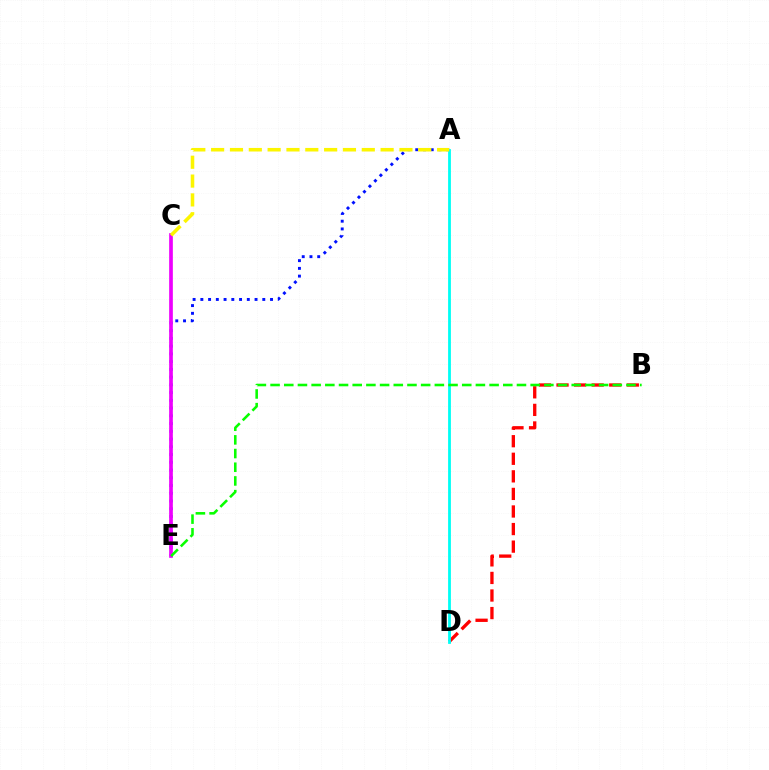{('A', 'E'): [{'color': '#0010ff', 'line_style': 'dotted', 'thickness': 2.1}], ('C', 'E'): [{'color': '#ee00ff', 'line_style': 'solid', 'thickness': 2.66}], ('B', 'D'): [{'color': '#ff0000', 'line_style': 'dashed', 'thickness': 2.39}], ('A', 'D'): [{'color': '#00fff6', 'line_style': 'solid', 'thickness': 2.02}], ('A', 'C'): [{'color': '#fcf500', 'line_style': 'dashed', 'thickness': 2.56}], ('B', 'E'): [{'color': '#08ff00', 'line_style': 'dashed', 'thickness': 1.86}]}